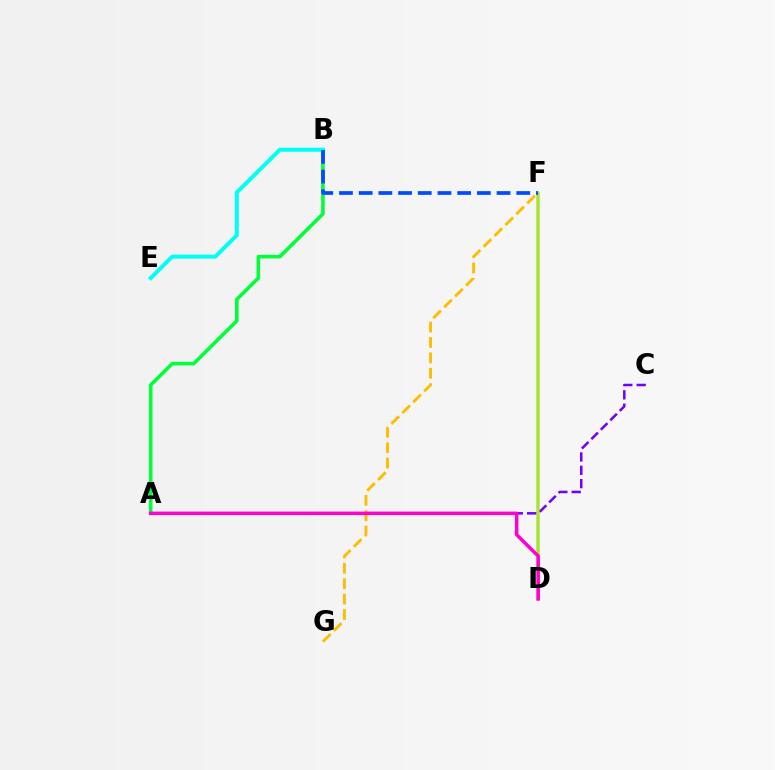{('A', 'C'): [{'color': '#7200ff', 'line_style': 'dashed', 'thickness': 1.81}], ('A', 'B'): [{'color': '#00ff39', 'line_style': 'solid', 'thickness': 2.59}], ('B', 'E'): [{'color': '#00fff6', 'line_style': 'solid', 'thickness': 2.89}], ('D', 'F'): [{'color': '#ff0000', 'line_style': 'solid', 'thickness': 1.73}, {'color': '#84ff00', 'line_style': 'solid', 'thickness': 1.73}], ('F', 'G'): [{'color': '#ffbd00', 'line_style': 'dashed', 'thickness': 2.09}], ('A', 'D'): [{'color': '#ff00cf', 'line_style': 'solid', 'thickness': 2.51}], ('B', 'F'): [{'color': '#004bff', 'line_style': 'dashed', 'thickness': 2.68}]}